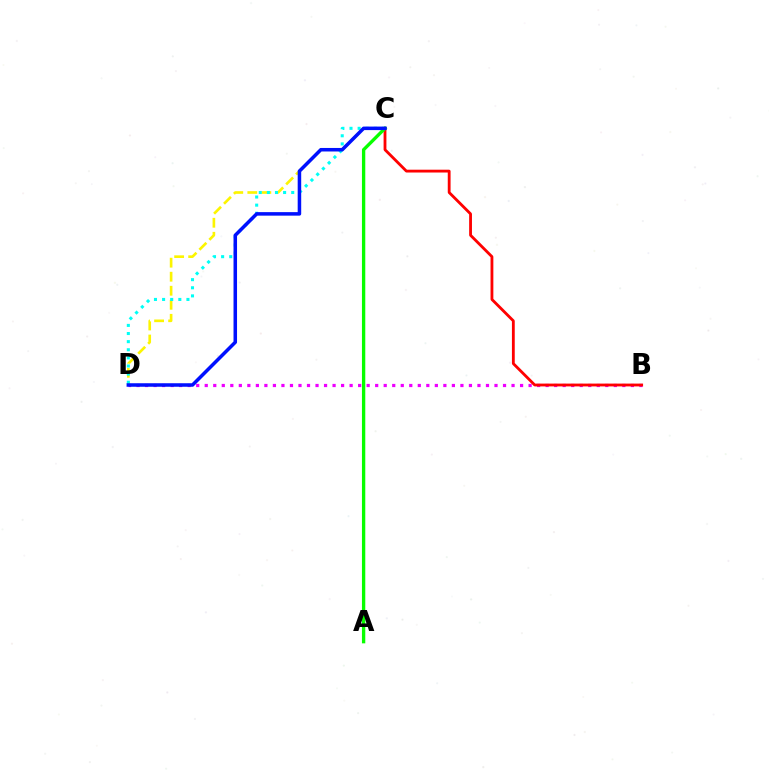{('C', 'D'): [{'color': '#fcf500', 'line_style': 'dashed', 'thickness': 1.91}, {'color': '#00fff6', 'line_style': 'dotted', 'thickness': 2.21}, {'color': '#0010ff', 'line_style': 'solid', 'thickness': 2.53}], ('B', 'D'): [{'color': '#ee00ff', 'line_style': 'dotted', 'thickness': 2.32}], ('B', 'C'): [{'color': '#ff0000', 'line_style': 'solid', 'thickness': 2.03}], ('A', 'C'): [{'color': '#08ff00', 'line_style': 'solid', 'thickness': 2.4}]}